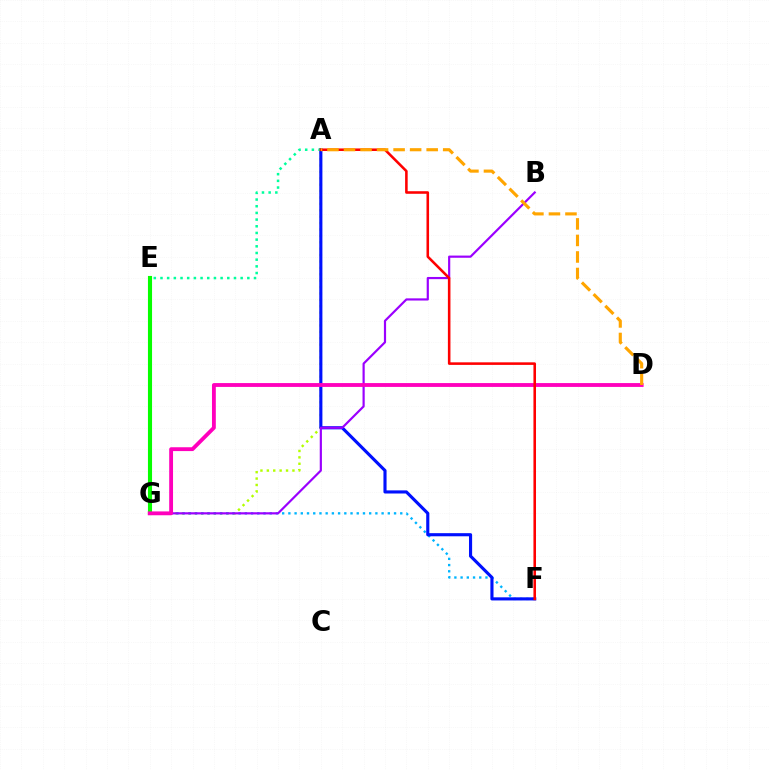{('A', 'G'): [{'color': '#b3ff00', 'line_style': 'dotted', 'thickness': 1.74}], ('F', 'G'): [{'color': '#00b5ff', 'line_style': 'dotted', 'thickness': 1.69}], ('A', 'F'): [{'color': '#0010ff', 'line_style': 'solid', 'thickness': 2.25}, {'color': '#ff0000', 'line_style': 'solid', 'thickness': 1.85}], ('B', 'G'): [{'color': '#9b00ff', 'line_style': 'solid', 'thickness': 1.57}], ('E', 'G'): [{'color': '#08ff00', 'line_style': 'solid', 'thickness': 2.95}], ('D', 'G'): [{'color': '#ff00bd', 'line_style': 'solid', 'thickness': 2.77}], ('A', 'E'): [{'color': '#00ff9d', 'line_style': 'dotted', 'thickness': 1.82}], ('A', 'D'): [{'color': '#ffa500', 'line_style': 'dashed', 'thickness': 2.25}]}